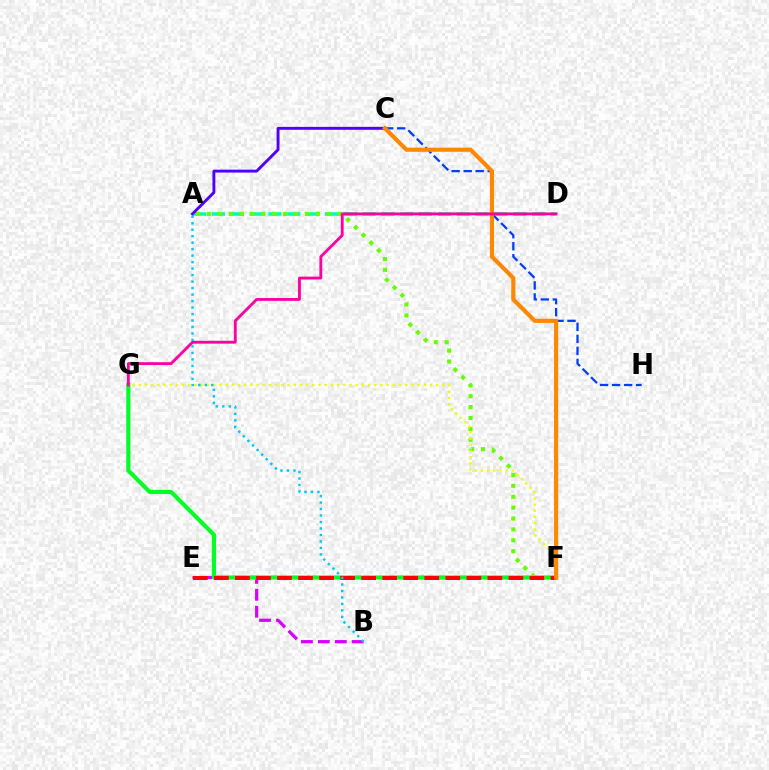{('B', 'E'): [{'color': '#d600ff', 'line_style': 'dashed', 'thickness': 2.3}], ('A', 'D'): [{'color': '#00ffaf', 'line_style': 'dashed', 'thickness': 2.56}], ('C', 'H'): [{'color': '#003fff', 'line_style': 'dashed', 'thickness': 1.63}], ('F', 'G'): [{'color': '#00ff27', 'line_style': 'solid', 'thickness': 2.99}, {'color': '#eeff00', 'line_style': 'dotted', 'thickness': 1.68}], ('A', 'F'): [{'color': '#66ff00', 'line_style': 'dotted', 'thickness': 2.96}], ('A', 'C'): [{'color': '#4f00ff', 'line_style': 'solid', 'thickness': 2.09}], ('E', 'F'): [{'color': '#ff0000', 'line_style': 'dashed', 'thickness': 2.86}], ('A', 'B'): [{'color': '#00c7ff', 'line_style': 'dotted', 'thickness': 1.76}], ('C', 'F'): [{'color': '#ff8800', 'line_style': 'solid', 'thickness': 2.99}], ('D', 'G'): [{'color': '#ff00a0', 'line_style': 'solid', 'thickness': 2.05}]}